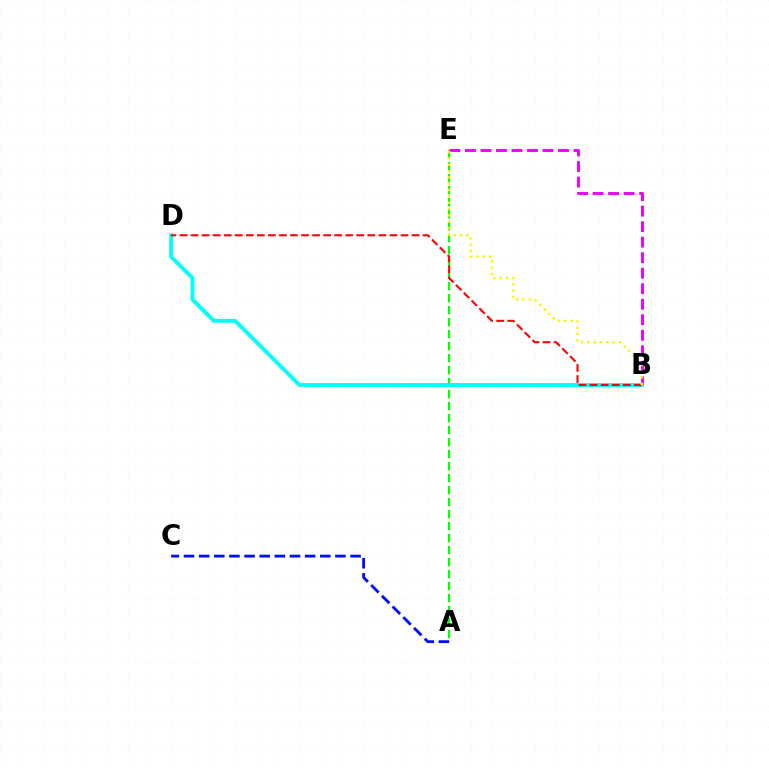{('A', 'E'): [{'color': '#08ff00', 'line_style': 'dashed', 'thickness': 1.63}], ('B', 'E'): [{'color': '#ee00ff', 'line_style': 'dashed', 'thickness': 2.11}, {'color': '#fcf500', 'line_style': 'dotted', 'thickness': 1.72}], ('B', 'D'): [{'color': '#00fff6', 'line_style': 'solid', 'thickness': 2.79}, {'color': '#ff0000', 'line_style': 'dashed', 'thickness': 1.5}], ('A', 'C'): [{'color': '#0010ff', 'line_style': 'dashed', 'thickness': 2.06}]}